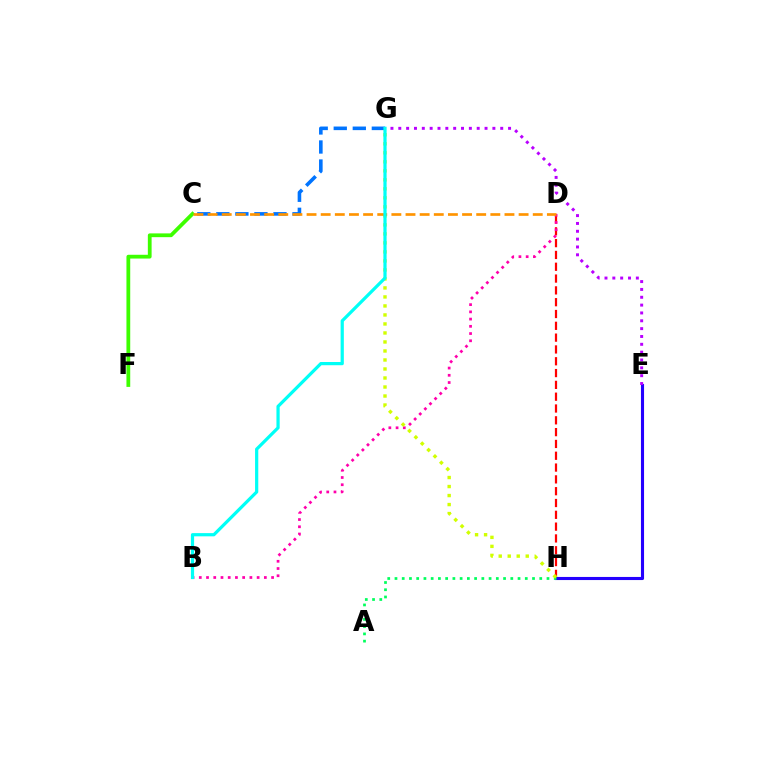{('D', 'H'): [{'color': '#ff0000', 'line_style': 'dashed', 'thickness': 1.6}], ('E', 'H'): [{'color': '#2500ff', 'line_style': 'solid', 'thickness': 2.23}], ('B', 'D'): [{'color': '#ff00ac', 'line_style': 'dotted', 'thickness': 1.96}], ('A', 'H'): [{'color': '#00ff5c', 'line_style': 'dotted', 'thickness': 1.97}], ('C', 'F'): [{'color': '#3dff00', 'line_style': 'solid', 'thickness': 2.72}], ('G', 'H'): [{'color': '#d1ff00', 'line_style': 'dotted', 'thickness': 2.45}], ('C', 'G'): [{'color': '#0074ff', 'line_style': 'dashed', 'thickness': 2.59}], ('C', 'D'): [{'color': '#ff9400', 'line_style': 'dashed', 'thickness': 1.92}], ('E', 'G'): [{'color': '#b900ff', 'line_style': 'dotted', 'thickness': 2.13}], ('B', 'G'): [{'color': '#00fff6', 'line_style': 'solid', 'thickness': 2.32}]}